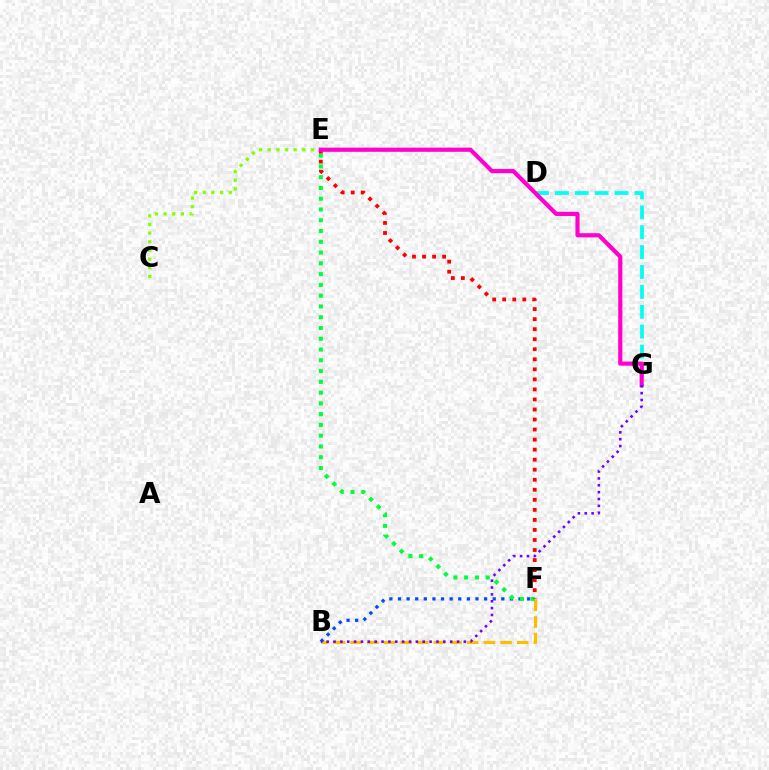{('B', 'F'): [{'color': '#ffbd00', 'line_style': 'dashed', 'thickness': 2.26}, {'color': '#004bff', 'line_style': 'dotted', 'thickness': 2.34}], ('E', 'F'): [{'color': '#00ff39', 'line_style': 'dotted', 'thickness': 2.93}, {'color': '#ff0000', 'line_style': 'dotted', 'thickness': 2.73}], ('C', 'E'): [{'color': '#84ff00', 'line_style': 'dotted', 'thickness': 2.35}], ('D', 'G'): [{'color': '#00fff6', 'line_style': 'dashed', 'thickness': 2.7}], ('E', 'G'): [{'color': '#ff00cf', 'line_style': 'solid', 'thickness': 3.0}], ('B', 'G'): [{'color': '#7200ff', 'line_style': 'dotted', 'thickness': 1.87}]}